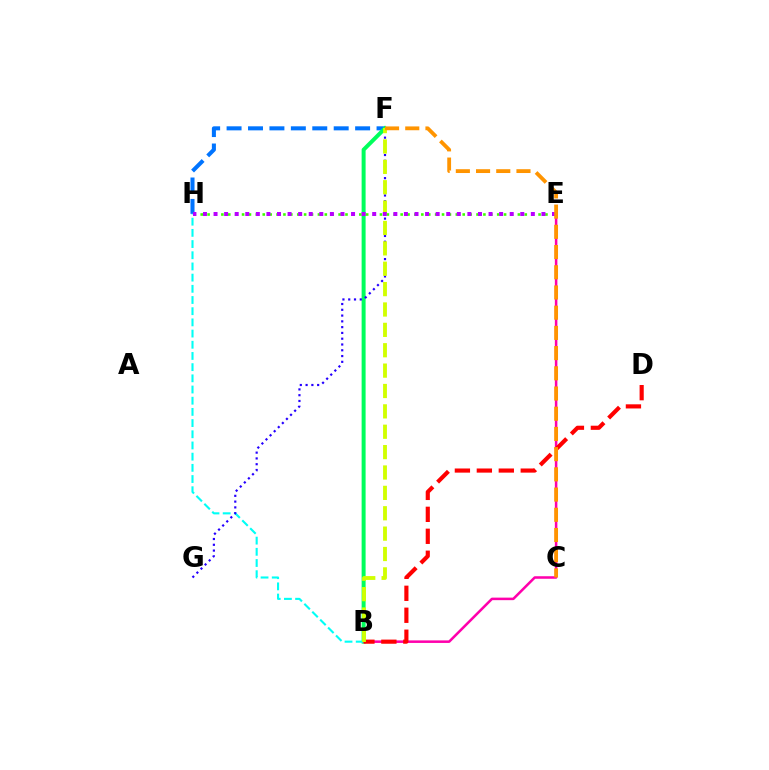{('F', 'H'): [{'color': '#0074ff', 'line_style': 'dashed', 'thickness': 2.91}], ('B', 'F'): [{'color': '#00ff5c', 'line_style': 'solid', 'thickness': 2.87}, {'color': '#d1ff00', 'line_style': 'dashed', 'thickness': 2.77}], ('B', 'E'): [{'color': '#ff00ac', 'line_style': 'solid', 'thickness': 1.83}], ('E', 'H'): [{'color': '#3dff00', 'line_style': 'dotted', 'thickness': 1.87}, {'color': '#b900ff', 'line_style': 'dotted', 'thickness': 2.87}], ('B', 'H'): [{'color': '#00fff6', 'line_style': 'dashed', 'thickness': 1.52}], ('F', 'G'): [{'color': '#2500ff', 'line_style': 'dotted', 'thickness': 1.57}], ('B', 'D'): [{'color': '#ff0000', 'line_style': 'dashed', 'thickness': 2.98}], ('C', 'F'): [{'color': '#ff9400', 'line_style': 'dashed', 'thickness': 2.75}]}